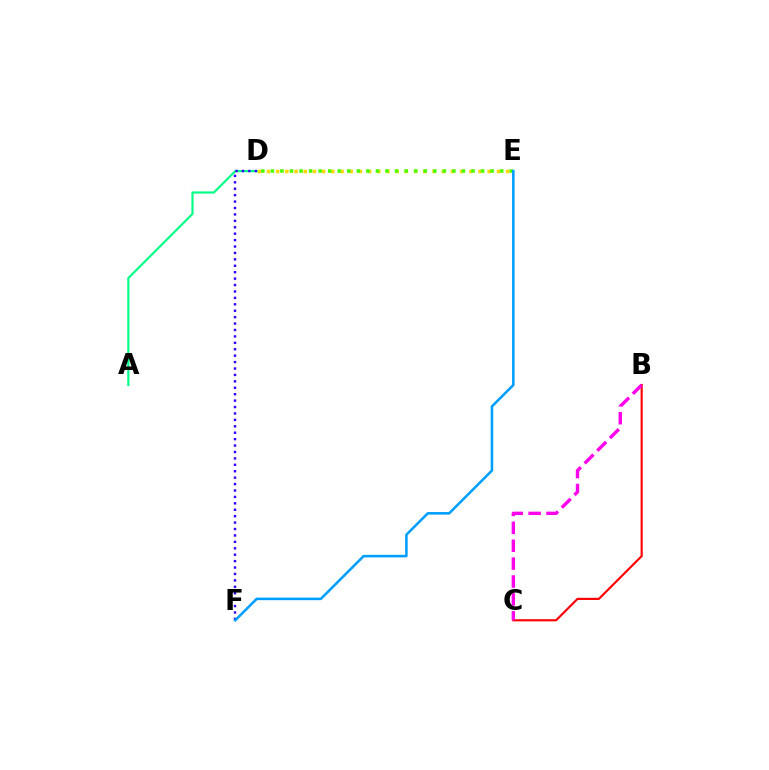{('D', 'E'): [{'color': '#ffd500', 'line_style': 'dotted', 'thickness': 2.5}, {'color': '#4fff00', 'line_style': 'dotted', 'thickness': 2.6}], ('A', 'D'): [{'color': '#00ff86', 'line_style': 'solid', 'thickness': 1.58}], ('B', 'C'): [{'color': '#ff0000', 'line_style': 'solid', 'thickness': 1.55}, {'color': '#ff00ed', 'line_style': 'dashed', 'thickness': 2.43}], ('D', 'F'): [{'color': '#3700ff', 'line_style': 'dotted', 'thickness': 1.74}], ('E', 'F'): [{'color': '#009eff', 'line_style': 'solid', 'thickness': 1.84}]}